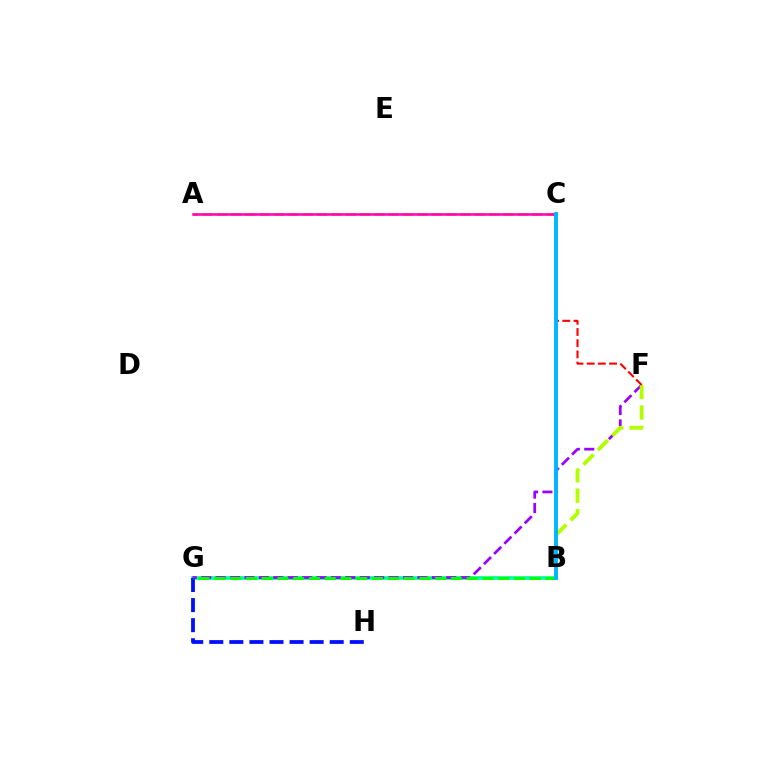{('B', 'G'): [{'color': '#00ff9d', 'line_style': 'solid', 'thickness': 2.64}, {'color': '#08ff00', 'line_style': 'dashed', 'thickness': 2.14}], ('A', 'C'): [{'color': '#ffa500', 'line_style': 'dashed', 'thickness': 1.95}, {'color': '#ff00bd', 'line_style': 'solid', 'thickness': 1.81}], ('F', 'G'): [{'color': '#9b00ff', 'line_style': 'dashed', 'thickness': 1.96}], ('B', 'F'): [{'color': '#b3ff00', 'line_style': 'dashed', 'thickness': 2.77}], ('G', 'H'): [{'color': '#0010ff', 'line_style': 'dashed', 'thickness': 2.73}], ('C', 'F'): [{'color': '#ff0000', 'line_style': 'dashed', 'thickness': 1.52}], ('B', 'C'): [{'color': '#00b5ff', 'line_style': 'solid', 'thickness': 2.79}]}